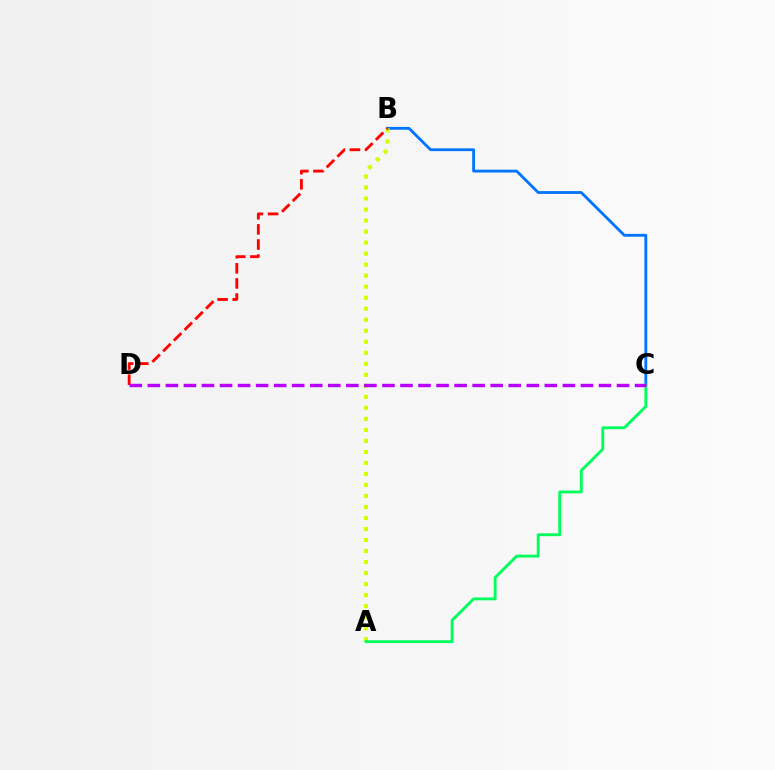{('B', 'C'): [{'color': '#0074ff', 'line_style': 'solid', 'thickness': 2.03}], ('A', 'B'): [{'color': '#d1ff00', 'line_style': 'dotted', 'thickness': 2.99}], ('B', 'D'): [{'color': '#ff0000', 'line_style': 'dashed', 'thickness': 2.05}], ('A', 'C'): [{'color': '#00ff5c', 'line_style': 'solid', 'thickness': 2.07}], ('C', 'D'): [{'color': '#b900ff', 'line_style': 'dashed', 'thickness': 2.45}]}